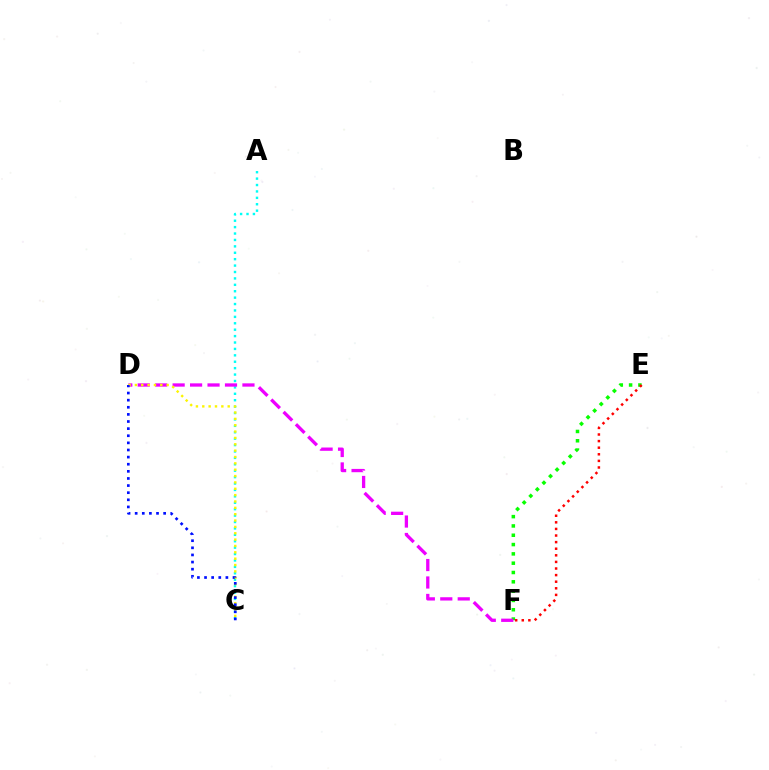{('E', 'F'): [{'color': '#08ff00', 'line_style': 'dotted', 'thickness': 2.53}, {'color': '#ff0000', 'line_style': 'dotted', 'thickness': 1.79}], ('A', 'C'): [{'color': '#00fff6', 'line_style': 'dotted', 'thickness': 1.74}], ('D', 'F'): [{'color': '#ee00ff', 'line_style': 'dashed', 'thickness': 2.37}], ('C', 'D'): [{'color': '#fcf500', 'line_style': 'dotted', 'thickness': 1.73}, {'color': '#0010ff', 'line_style': 'dotted', 'thickness': 1.93}]}